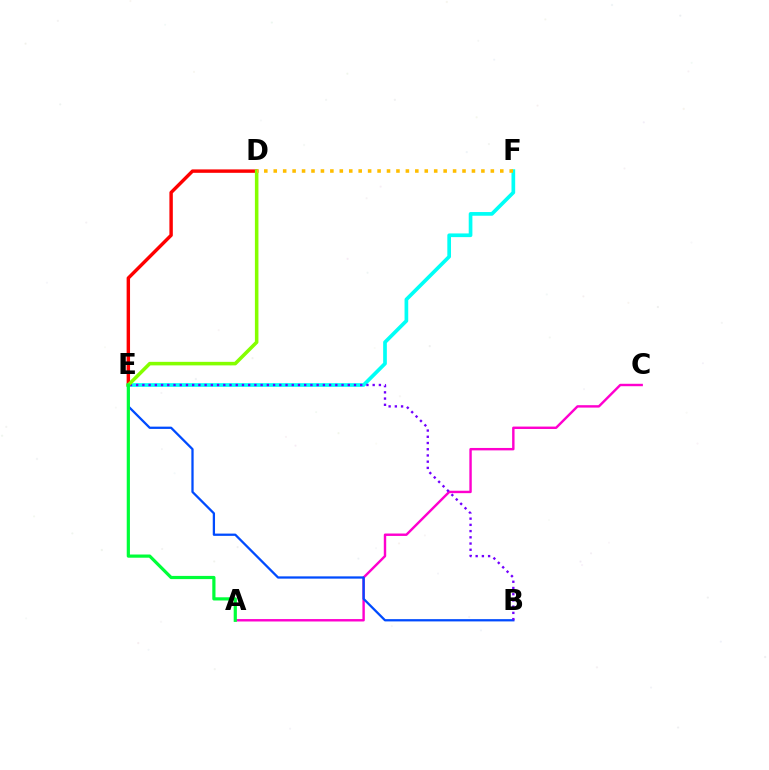{('A', 'C'): [{'color': '#ff00cf', 'line_style': 'solid', 'thickness': 1.74}], ('B', 'E'): [{'color': '#004bff', 'line_style': 'solid', 'thickness': 1.64}, {'color': '#7200ff', 'line_style': 'dotted', 'thickness': 1.69}], ('E', 'F'): [{'color': '#00fff6', 'line_style': 'solid', 'thickness': 2.65}], ('D', 'E'): [{'color': '#ff0000', 'line_style': 'solid', 'thickness': 2.46}, {'color': '#84ff00', 'line_style': 'solid', 'thickness': 2.55}], ('D', 'F'): [{'color': '#ffbd00', 'line_style': 'dotted', 'thickness': 2.56}], ('A', 'E'): [{'color': '#00ff39', 'line_style': 'solid', 'thickness': 2.3}]}